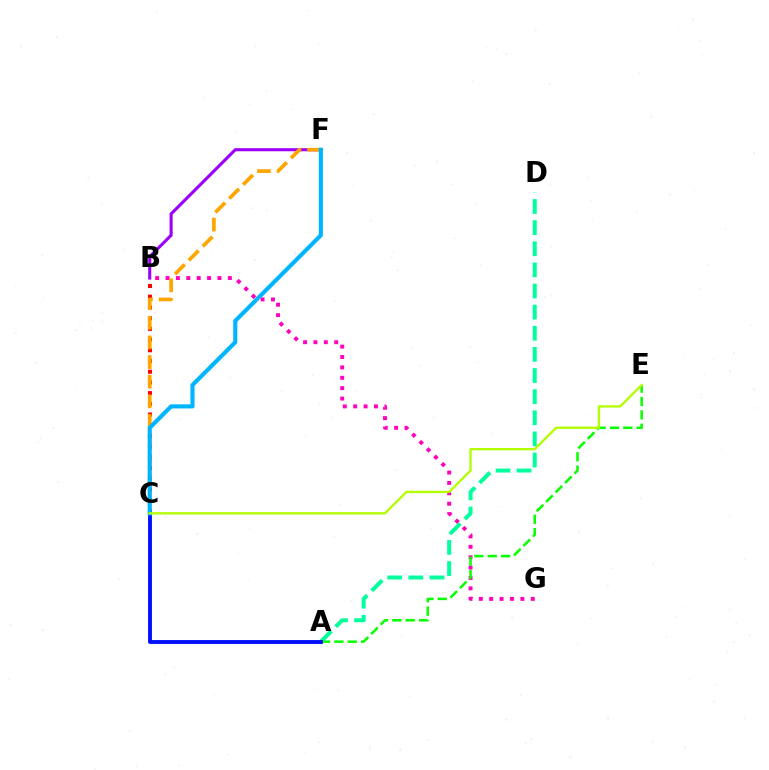{('B', 'G'): [{'color': '#ff00bd', 'line_style': 'dotted', 'thickness': 2.82}], ('B', 'C'): [{'color': '#ff0000', 'line_style': 'dotted', 'thickness': 2.91}], ('A', 'D'): [{'color': '#00ff9d', 'line_style': 'dashed', 'thickness': 2.87}], ('B', 'F'): [{'color': '#9b00ff', 'line_style': 'solid', 'thickness': 2.23}], ('A', 'E'): [{'color': '#08ff00', 'line_style': 'dashed', 'thickness': 1.82}], ('C', 'F'): [{'color': '#ffa500', 'line_style': 'dashed', 'thickness': 2.67}, {'color': '#00b5ff', 'line_style': 'solid', 'thickness': 2.96}], ('A', 'C'): [{'color': '#0010ff', 'line_style': 'solid', 'thickness': 2.79}], ('C', 'E'): [{'color': '#b3ff00', 'line_style': 'solid', 'thickness': 1.67}]}